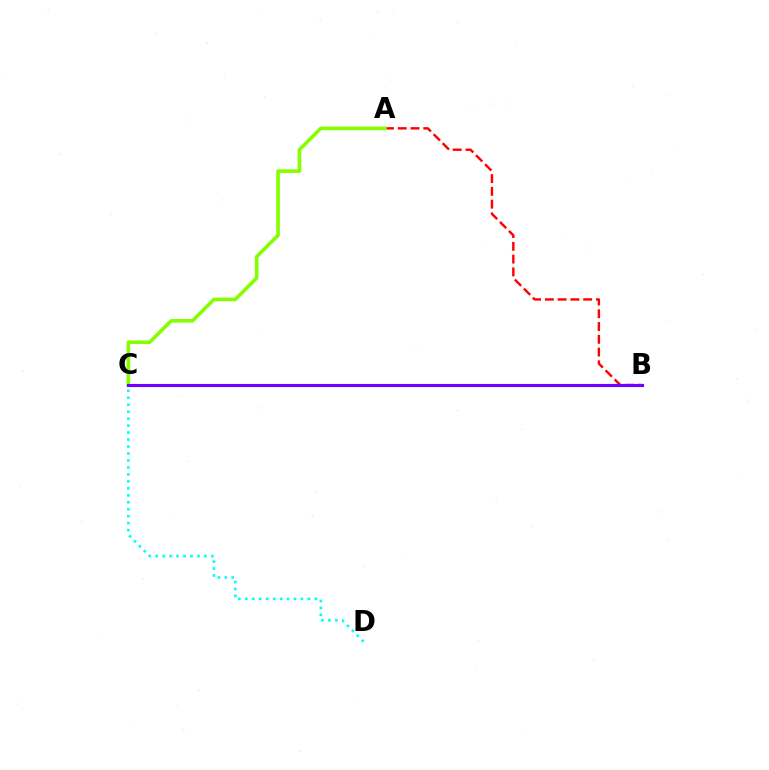{('A', 'B'): [{'color': '#ff0000', 'line_style': 'dashed', 'thickness': 1.73}], ('C', 'D'): [{'color': '#00fff6', 'line_style': 'dotted', 'thickness': 1.89}], ('A', 'C'): [{'color': '#84ff00', 'line_style': 'solid', 'thickness': 2.59}], ('B', 'C'): [{'color': '#7200ff', 'line_style': 'solid', 'thickness': 2.25}]}